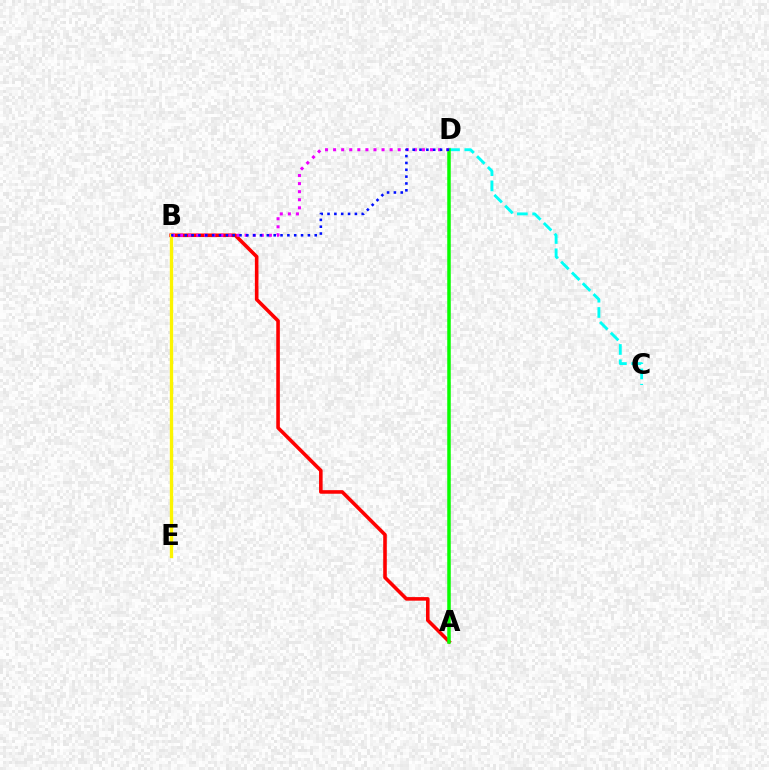{('A', 'B'): [{'color': '#ff0000', 'line_style': 'solid', 'thickness': 2.58}], ('C', 'D'): [{'color': '#00fff6', 'line_style': 'dashed', 'thickness': 2.08}], ('A', 'D'): [{'color': '#08ff00', 'line_style': 'solid', 'thickness': 2.53}], ('B', 'E'): [{'color': '#fcf500', 'line_style': 'solid', 'thickness': 2.4}], ('B', 'D'): [{'color': '#ee00ff', 'line_style': 'dotted', 'thickness': 2.19}, {'color': '#0010ff', 'line_style': 'dotted', 'thickness': 1.86}]}